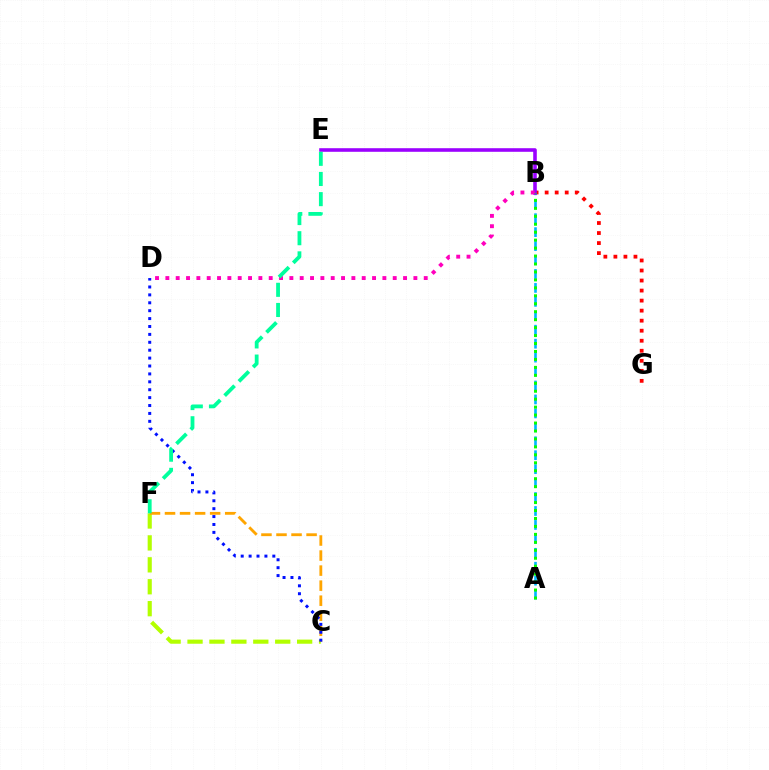{('B', 'G'): [{'color': '#ff0000', 'line_style': 'dotted', 'thickness': 2.73}], ('C', 'F'): [{'color': '#b3ff00', 'line_style': 'dashed', 'thickness': 2.98}, {'color': '#ffa500', 'line_style': 'dashed', 'thickness': 2.04}], ('A', 'B'): [{'color': '#00b5ff', 'line_style': 'dashed', 'thickness': 1.89}, {'color': '#08ff00', 'line_style': 'dotted', 'thickness': 2.16}], ('B', 'E'): [{'color': '#9b00ff', 'line_style': 'solid', 'thickness': 2.58}], ('B', 'D'): [{'color': '#ff00bd', 'line_style': 'dotted', 'thickness': 2.81}], ('C', 'D'): [{'color': '#0010ff', 'line_style': 'dotted', 'thickness': 2.15}], ('E', 'F'): [{'color': '#00ff9d', 'line_style': 'dashed', 'thickness': 2.74}]}